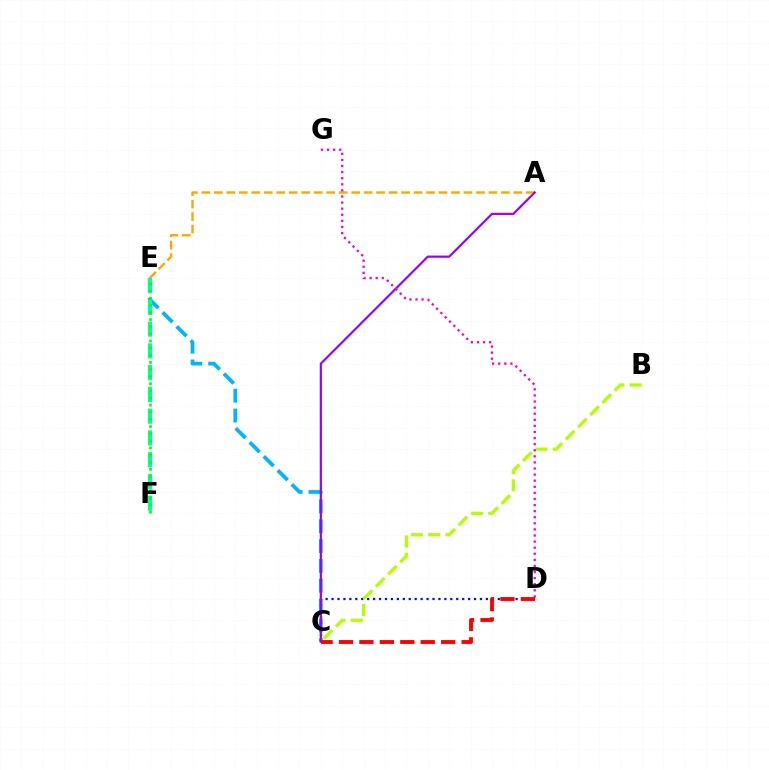{('A', 'E'): [{'color': '#ffa500', 'line_style': 'dashed', 'thickness': 1.7}], ('C', 'E'): [{'color': '#00b5ff', 'line_style': 'dashed', 'thickness': 2.69}], ('E', 'F'): [{'color': '#00ff9d', 'line_style': 'dashed', 'thickness': 2.96}, {'color': '#08ff00', 'line_style': 'dotted', 'thickness': 1.94}], ('C', 'D'): [{'color': '#0010ff', 'line_style': 'dotted', 'thickness': 1.61}, {'color': '#ff0000', 'line_style': 'dashed', 'thickness': 2.78}], ('A', 'C'): [{'color': '#9b00ff', 'line_style': 'solid', 'thickness': 1.58}], ('B', 'C'): [{'color': '#b3ff00', 'line_style': 'dashed', 'thickness': 2.34}], ('D', 'G'): [{'color': '#ff00bd', 'line_style': 'dotted', 'thickness': 1.65}]}